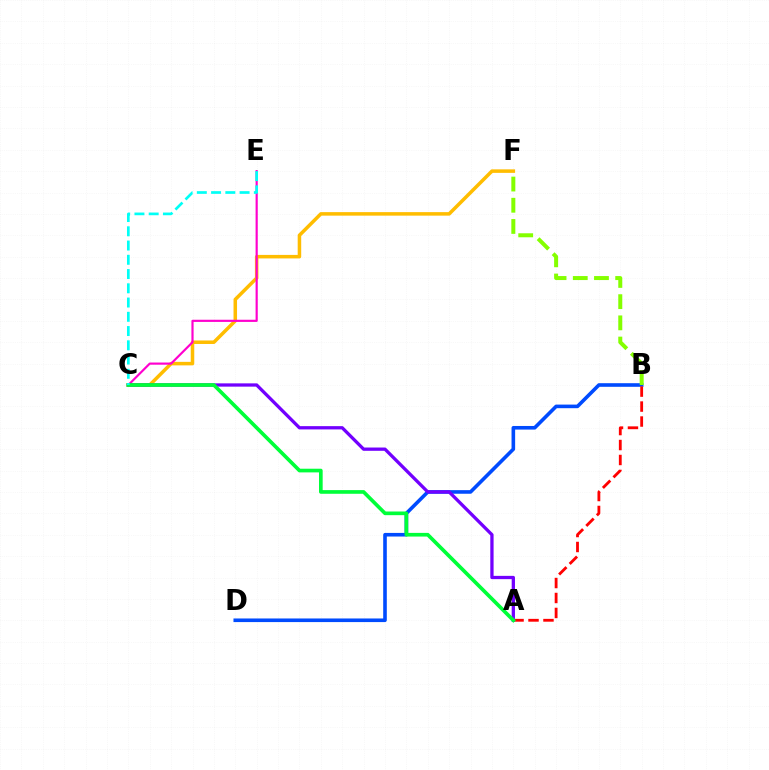{('B', 'D'): [{'color': '#004bff', 'line_style': 'solid', 'thickness': 2.6}], ('B', 'F'): [{'color': '#84ff00', 'line_style': 'dashed', 'thickness': 2.88}], ('C', 'F'): [{'color': '#ffbd00', 'line_style': 'solid', 'thickness': 2.53}], ('C', 'E'): [{'color': '#ff00cf', 'line_style': 'solid', 'thickness': 1.56}, {'color': '#00fff6', 'line_style': 'dashed', 'thickness': 1.94}], ('A', 'B'): [{'color': '#ff0000', 'line_style': 'dashed', 'thickness': 2.03}], ('A', 'C'): [{'color': '#7200ff', 'line_style': 'solid', 'thickness': 2.36}, {'color': '#00ff39', 'line_style': 'solid', 'thickness': 2.64}]}